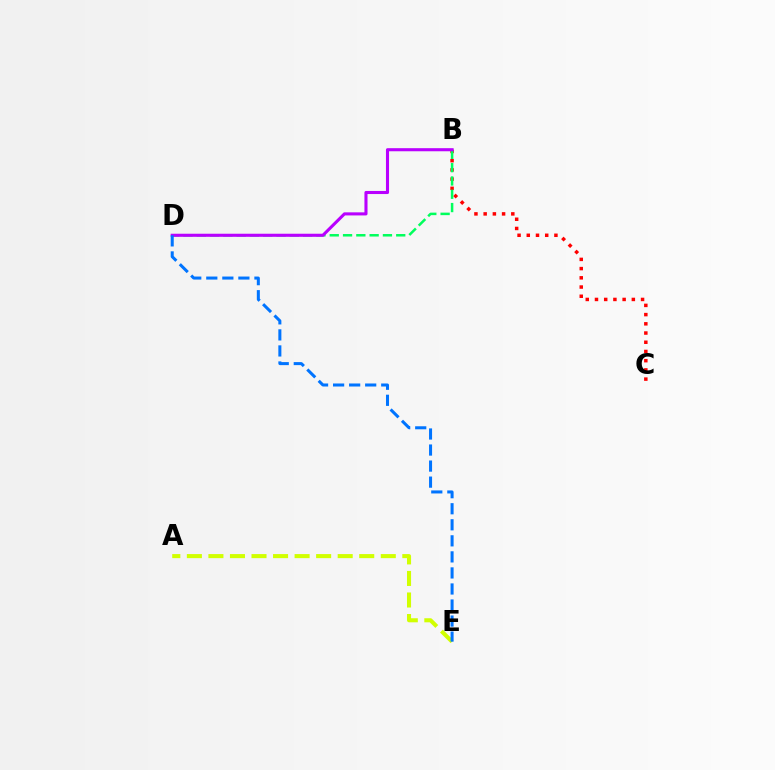{('B', 'C'): [{'color': '#ff0000', 'line_style': 'dotted', 'thickness': 2.5}], ('A', 'E'): [{'color': '#d1ff00', 'line_style': 'dashed', 'thickness': 2.93}], ('B', 'D'): [{'color': '#00ff5c', 'line_style': 'dashed', 'thickness': 1.81}, {'color': '#b900ff', 'line_style': 'solid', 'thickness': 2.22}], ('D', 'E'): [{'color': '#0074ff', 'line_style': 'dashed', 'thickness': 2.18}]}